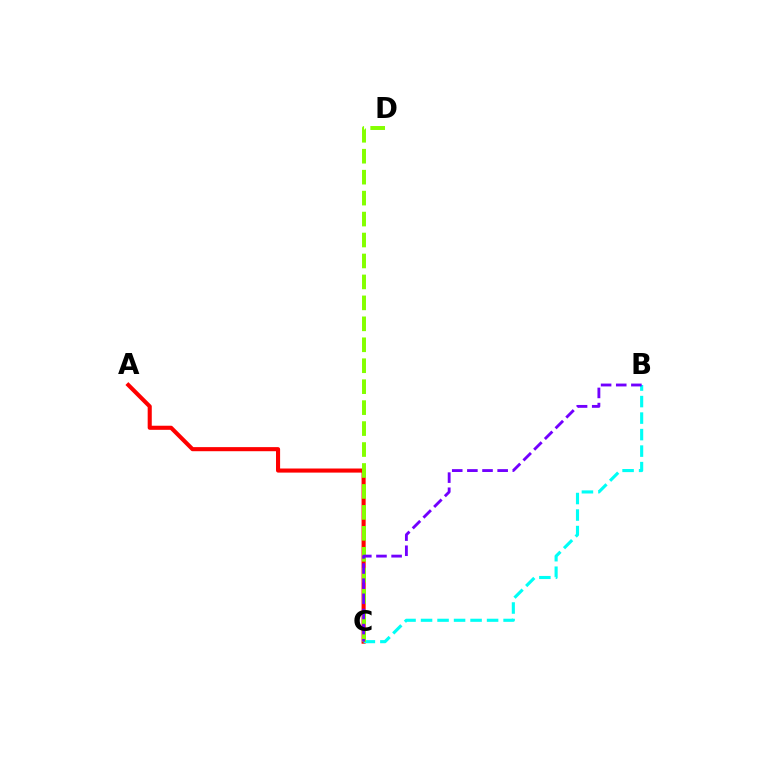{('A', 'C'): [{'color': '#ff0000', 'line_style': 'solid', 'thickness': 2.95}], ('B', 'C'): [{'color': '#00fff6', 'line_style': 'dashed', 'thickness': 2.24}, {'color': '#7200ff', 'line_style': 'dashed', 'thickness': 2.06}], ('C', 'D'): [{'color': '#84ff00', 'line_style': 'dashed', 'thickness': 2.85}]}